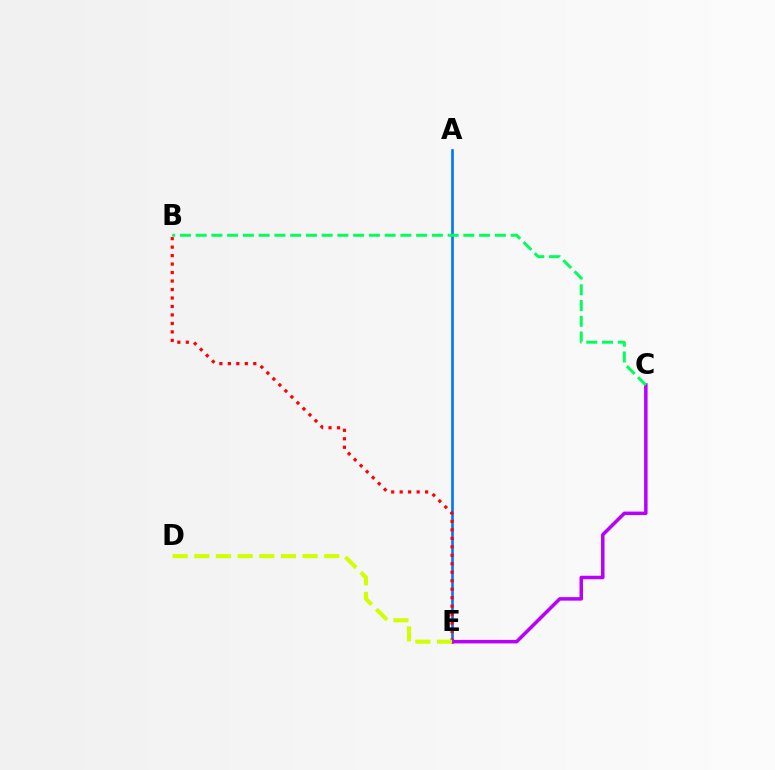{('A', 'E'): [{'color': '#0074ff', 'line_style': 'solid', 'thickness': 1.89}], ('B', 'E'): [{'color': '#ff0000', 'line_style': 'dotted', 'thickness': 2.3}], ('C', 'E'): [{'color': '#b900ff', 'line_style': 'solid', 'thickness': 2.52}], ('D', 'E'): [{'color': '#d1ff00', 'line_style': 'dashed', 'thickness': 2.94}], ('B', 'C'): [{'color': '#00ff5c', 'line_style': 'dashed', 'thickness': 2.14}]}